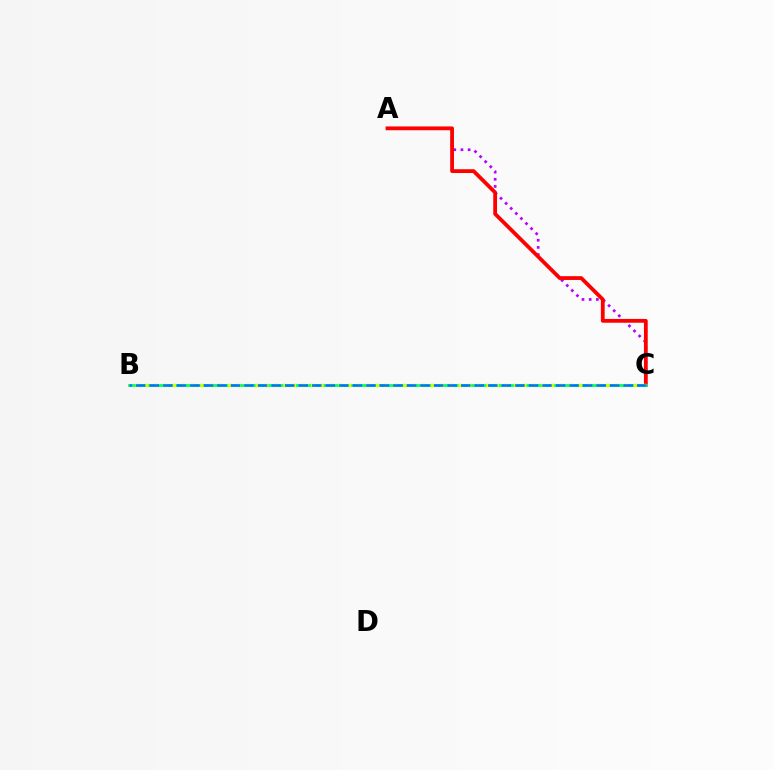{('A', 'C'): [{'color': '#b900ff', 'line_style': 'dotted', 'thickness': 1.95}, {'color': '#ff0000', 'line_style': 'solid', 'thickness': 2.73}], ('B', 'C'): [{'color': '#00ff5c', 'line_style': 'solid', 'thickness': 1.98}, {'color': '#d1ff00', 'line_style': 'dotted', 'thickness': 2.51}, {'color': '#0074ff', 'line_style': 'dashed', 'thickness': 1.84}]}